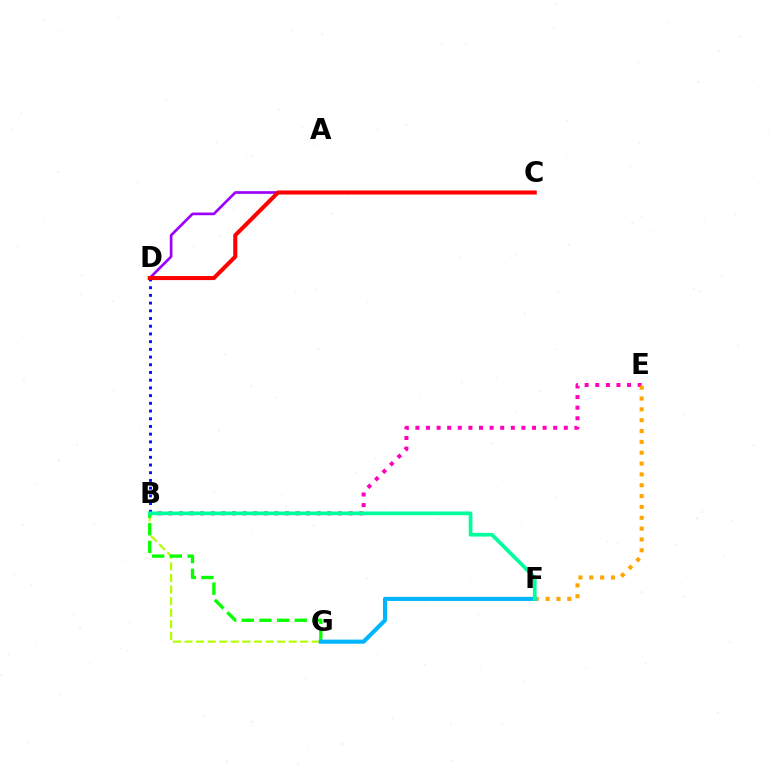{('C', 'D'): [{'color': '#9b00ff', 'line_style': 'solid', 'thickness': 1.92}, {'color': '#ff0000', 'line_style': 'solid', 'thickness': 2.92}], ('B', 'E'): [{'color': '#ff00bd', 'line_style': 'dotted', 'thickness': 2.88}], ('B', 'G'): [{'color': '#b3ff00', 'line_style': 'dashed', 'thickness': 1.57}, {'color': '#08ff00', 'line_style': 'dashed', 'thickness': 2.4}], ('B', 'D'): [{'color': '#0010ff', 'line_style': 'dotted', 'thickness': 2.1}], ('E', 'F'): [{'color': '#ffa500', 'line_style': 'dotted', 'thickness': 2.95}], ('F', 'G'): [{'color': '#00b5ff', 'line_style': 'solid', 'thickness': 2.95}], ('B', 'F'): [{'color': '#00ff9d', 'line_style': 'solid', 'thickness': 2.67}]}